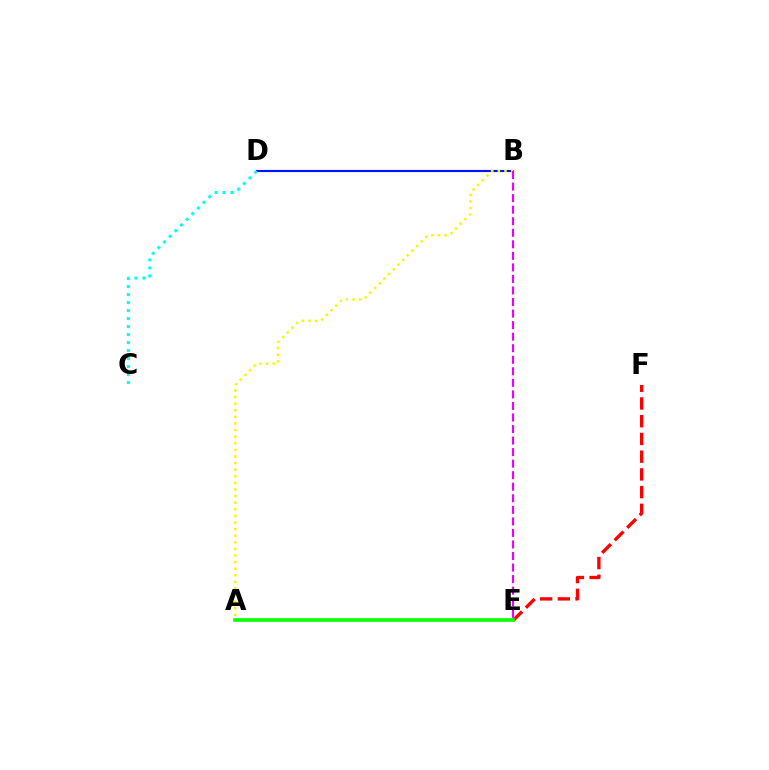{('B', 'D'): [{'color': '#0010ff', 'line_style': 'solid', 'thickness': 1.53}], ('E', 'F'): [{'color': '#ff0000', 'line_style': 'dashed', 'thickness': 2.41}], ('C', 'D'): [{'color': '#00fff6', 'line_style': 'dotted', 'thickness': 2.17}], ('A', 'E'): [{'color': '#08ff00', 'line_style': 'solid', 'thickness': 2.61}], ('A', 'B'): [{'color': '#fcf500', 'line_style': 'dotted', 'thickness': 1.79}], ('B', 'E'): [{'color': '#ee00ff', 'line_style': 'dashed', 'thickness': 1.57}]}